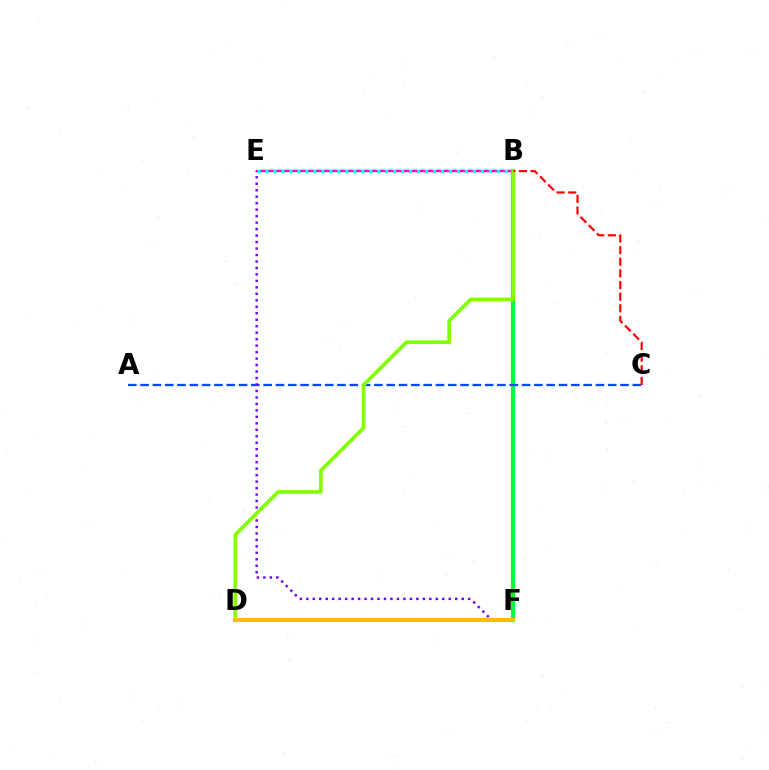{('B', 'E'): [{'color': '#ff00cf', 'line_style': 'solid', 'thickness': 1.69}, {'color': '#00fff6', 'line_style': 'dotted', 'thickness': 2.17}], ('B', 'F'): [{'color': '#00ff39', 'line_style': 'solid', 'thickness': 2.95}], ('A', 'C'): [{'color': '#004bff', 'line_style': 'dashed', 'thickness': 1.67}], ('E', 'F'): [{'color': '#7200ff', 'line_style': 'dotted', 'thickness': 1.76}], ('B', 'D'): [{'color': '#84ff00', 'line_style': 'solid', 'thickness': 2.66}], ('B', 'C'): [{'color': '#ff0000', 'line_style': 'dashed', 'thickness': 1.58}], ('D', 'F'): [{'color': '#ffbd00', 'line_style': 'solid', 'thickness': 2.94}]}